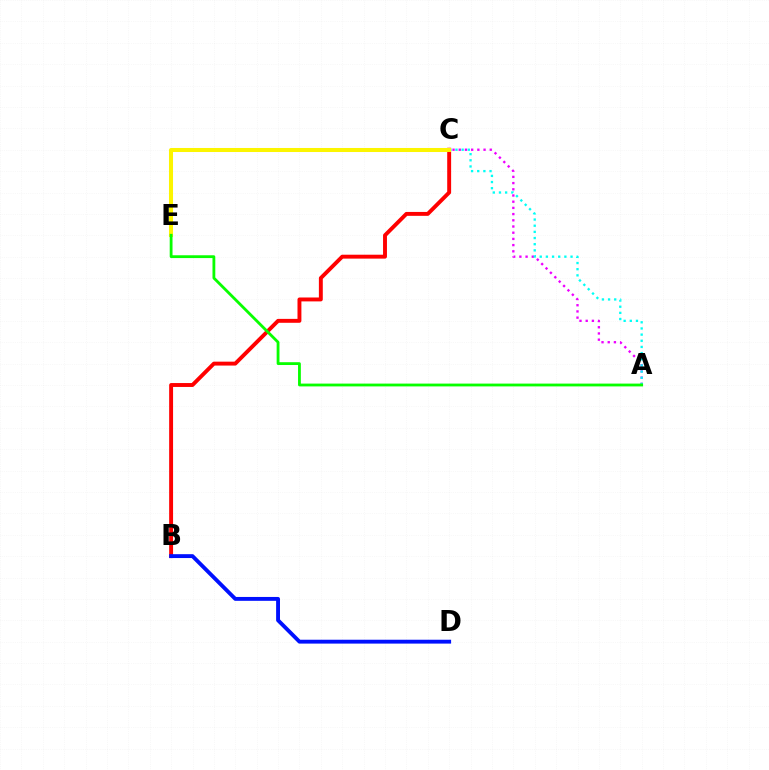{('A', 'C'): [{'color': '#ee00ff', 'line_style': 'dotted', 'thickness': 1.68}, {'color': '#00fff6', 'line_style': 'dotted', 'thickness': 1.67}], ('B', 'C'): [{'color': '#ff0000', 'line_style': 'solid', 'thickness': 2.81}], ('C', 'E'): [{'color': '#fcf500', 'line_style': 'solid', 'thickness': 2.9}], ('B', 'D'): [{'color': '#0010ff', 'line_style': 'solid', 'thickness': 2.79}], ('A', 'E'): [{'color': '#08ff00', 'line_style': 'solid', 'thickness': 2.02}]}